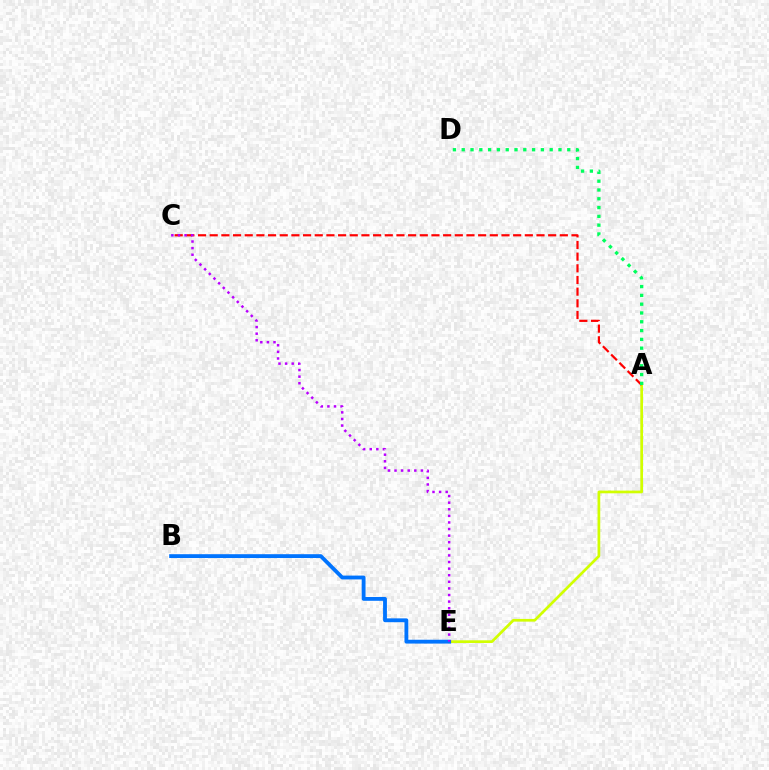{('A', 'E'): [{'color': '#d1ff00', 'line_style': 'solid', 'thickness': 1.95}], ('A', 'C'): [{'color': '#ff0000', 'line_style': 'dashed', 'thickness': 1.59}], ('B', 'E'): [{'color': '#0074ff', 'line_style': 'solid', 'thickness': 2.76}], ('C', 'E'): [{'color': '#b900ff', 'line_style': 'dotted', 'thickness': 1.79}], ('A', 'D'): [{'color': '#00ff5c', 'line_style': 'dotted', 'thickness': 2.39}]}